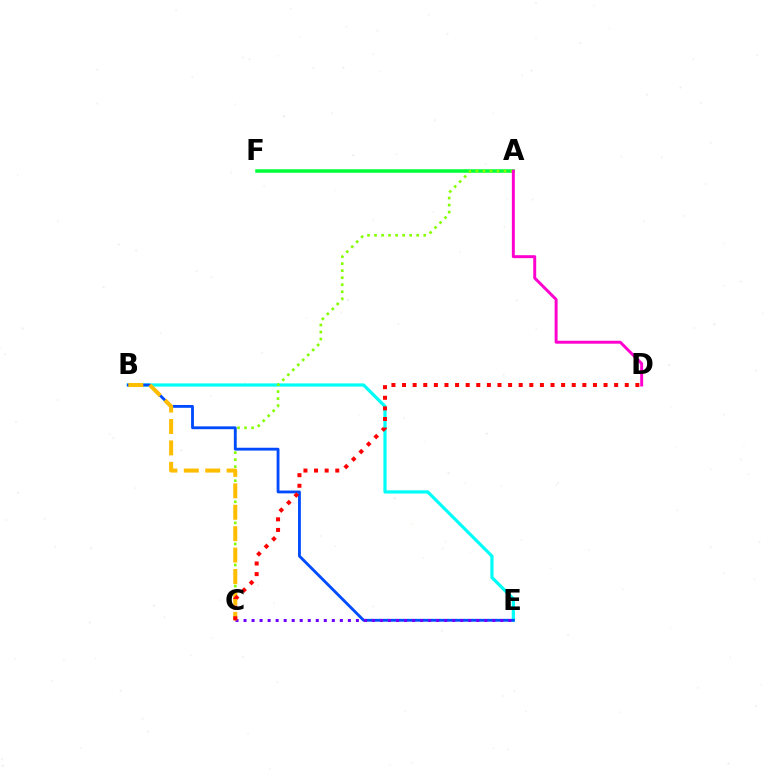{('B', 'E'): [{'color': '#00fff6', 'line_style': 'solid', 'thickness': 2.31}, {'color': '#004bff', 'line_style': 'solid', 'thickness': 2.04}], ('A', 'F'): [{'color': '#00ff39', 'line_style': 'solid', 'thickness': 2.54}], ('A', 'C'): [{'color': '#84ff00', 'line_style': 'dotted', 'thickness': 1.91}], ('C', 'E'): [{'color': '#7200ff', 'line_style': 'dotted', 'thickness': 2.18}], ('A', 'D'): [{'color': '#ff00cf', 'line_style': 'solid', 'thickness': 2.12}], ('B', 'C'): [{'color': '#ffbd00', 'line_style': 'dashed', 'thickness': 2.91}], ('C', 'D'): [{'color': '#ff0000', 'line_style': 'dotted', 'thickness': 2.88}]}